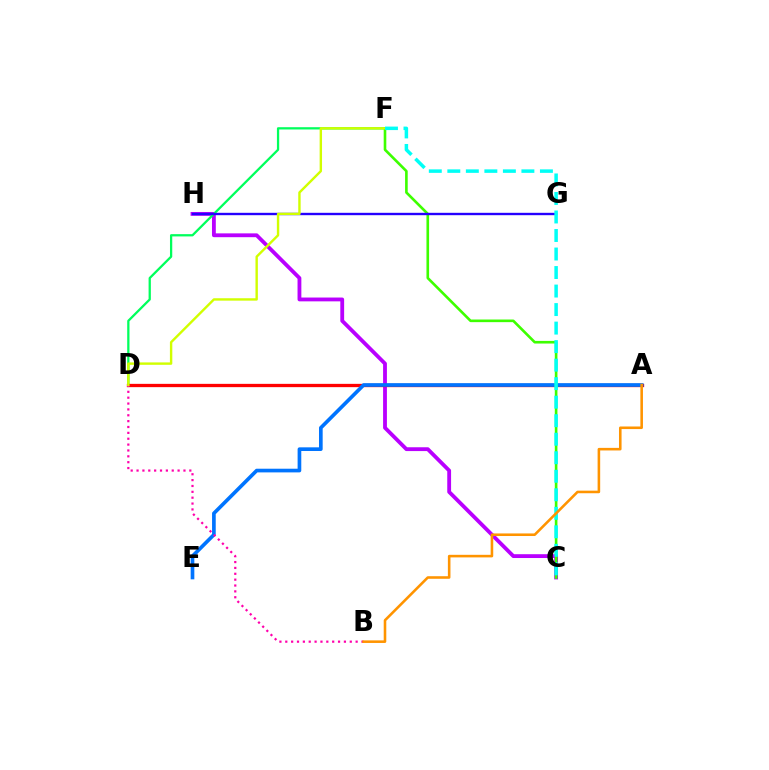{('C', 'H'): [{'color': '#b900ff', 'line_style': 'solid', 'thickness': 2.75}], ('D', 'F'): [{'color': '#00ff5c', 'line_style': 'solid', 'thickness': 1.63}, {'color': '#d1ff00', 'line_style': 'solid', 'thickness': 1.73}], ('A', 'D'): [{'color': '#ff0000', 'line_style': 'solid', 'thickness': 2.38}], ('A', 'E'): [{'color': '#0074ff', 'line_style': 'solid', 'thickness': 2.64}], ('B', 'D'): [{'color': '#ff00ac', 'line_style': 'dotted', 'thickness': 1.59}], ('C', 'F'): [{'color': '#3dff00', 'line_style': 'solid', 'thickness': 1.89}, {'color': '#00fff6', 'line_style': 'dashed', 'thickness': 2.52}], ('G', 'H'): [{'color': '#2500ff', 'line_style': 'solid', 'thickness': 1.71}], ('A', 'B'): [{'color': '#ff9400', 'line_style': 'solid', 'thickness': 1.86}]}